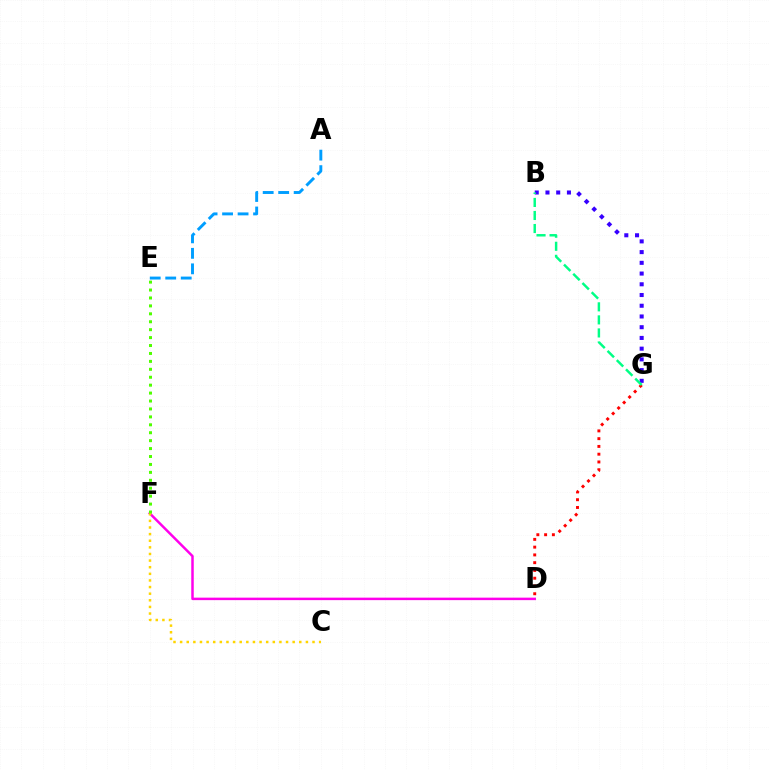{('B', 'G'): [{'color': '#3700ff', 'line_style': 'dotted', 'thickness': 2.91}, {'color': '#00ff86', 'line_style': 'dashed', 'thickness': 1.77}], ('D', 'F'): [{'color': '#ff00ed', 'line_style': 'solid', 'thickness': 1.79}], ('C', 'F'): [{'color': '#ffd500', 'line_style': 'dotted', 'thickness': 1.8}], ('D', 'G'): [{'color': '#ff0000', 'line_style': 'dotted', 'thickness': 2.11}], ('A', 'E'): [{'color': '#009eff', 'line_style': 'dashed', 'thickness': 2.11}], ('E', 'F'): [{'color': '#4fff00', 'line_style': 'dotted', 'thickness': 2.15}]}